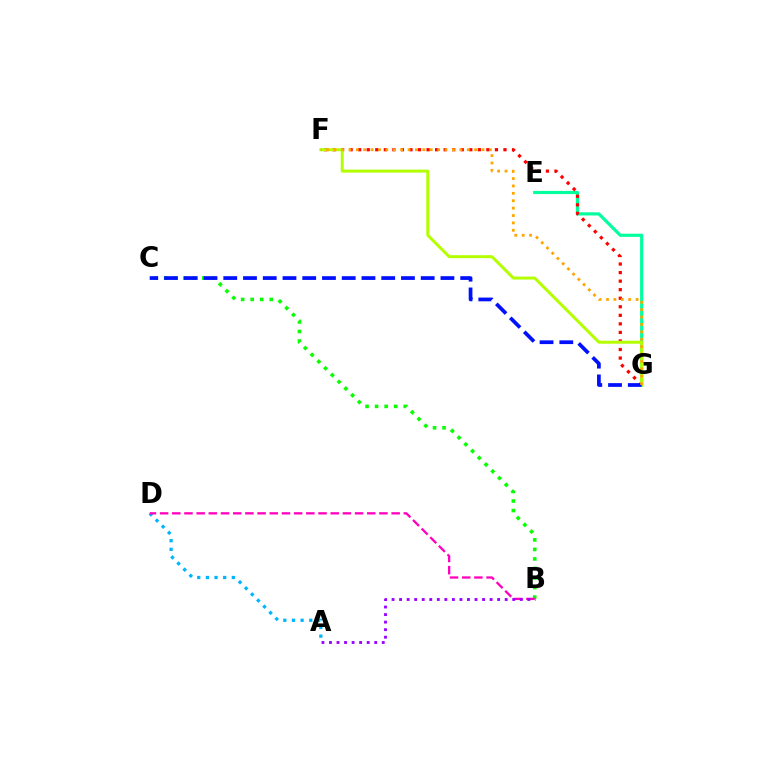{('B', 'C'): [{'color': '#08ff00', 'line_style': 'dotted', 'thickness': 2.59}], ('E', 'G'): [{'color': '#00ff9d', 'line_style': 'solid', 'thickness': 2.27}], ('F', 'G'): [{'color': '#ff0000', 'line_style': 'dotted', 'thickness': 2.32}, {'color': '#b3ff00', 'line_style': 'solid', 'thickness': 2.13}, {'color': '#ffa500', 'line_style': 'dotted', 'thickness': 2.01}], ('A', 'D'): [{'color': '#00b5ff', 'line_style': 'dotted', 'thickness': 2.35}], ('B', 'D'): [{'color': '#ff00bd', 'line_style': 'dashed', 'thickness': 1.66}], ('A', 'B'): [{'color': '#9b00ff', 'line_style': 'dotted', 'thickness': 2.05}], ('C', 'G'): [{'color': '#0010ff', 'line_style': 'dashed', 'thickness': 2.68}]}